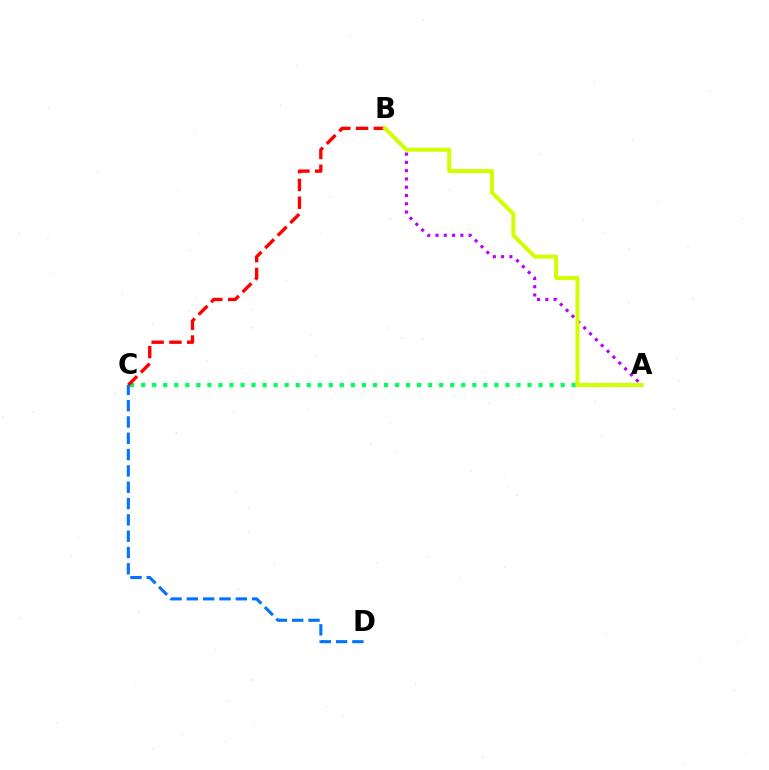{('A', 'C'): [{'color': '#00ff5c', 'line_style': 'dotted', 'thickness': 3.0}], ('A', 'B'): [{'color': '#b900ff', 'line_style': 'dotted', 'thickness': 2.25}, {'color': '#d1ff00', 'line_style': 'solid', 'thickness': 2.89}], ('B', 'C'): [{'color': '#ff0000', 'line_style': 'dashed', 'thickness': 2.42}], ('C', 'D'): [{'color': '#0074ff', 'line_style': 'dashed', 'thickness': 2.22}]}